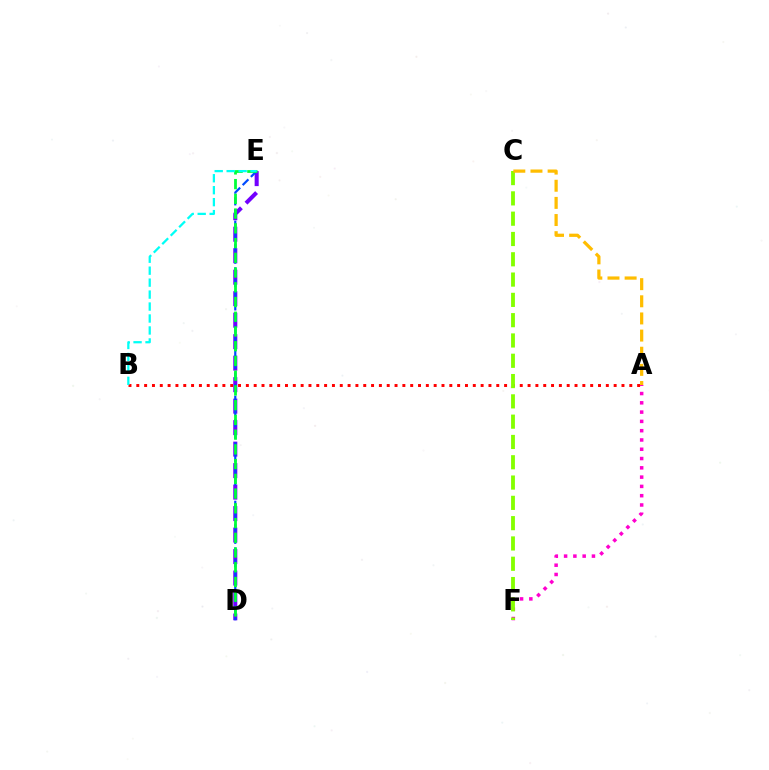{('A', 'B'): [{'color': '#ff0000', 'line_style': 'dotted', 'thickness': 2.13}], ('A', 'F'): [{'color': '#ff00cf', 'line_style': 'dotted', 'thickness': 2.52}], ('D', 'E'): [{'color': '#7200ff', 'line_style': 'dashed', 'thickness': 2.92}, {'color': '#004bff', 'line_style': 'dashed', 'thickness': 1.59}, {'color': '#00ff39', 'line_style': 'dashed', 'thickness': 2.0}], ('C', 'F'): [{'color': '#84ff00', 'line_style': 'dashed', 'thickness': 2.76}], ('B', 'E'): [{'color': '#00fff6', 'line_style': 'dashed', 'thickness': 1.62}], ('A', 'C'): [{'color': '#ffbd00', 'line_style': 'dashed', 'thickness': 2.33}]}